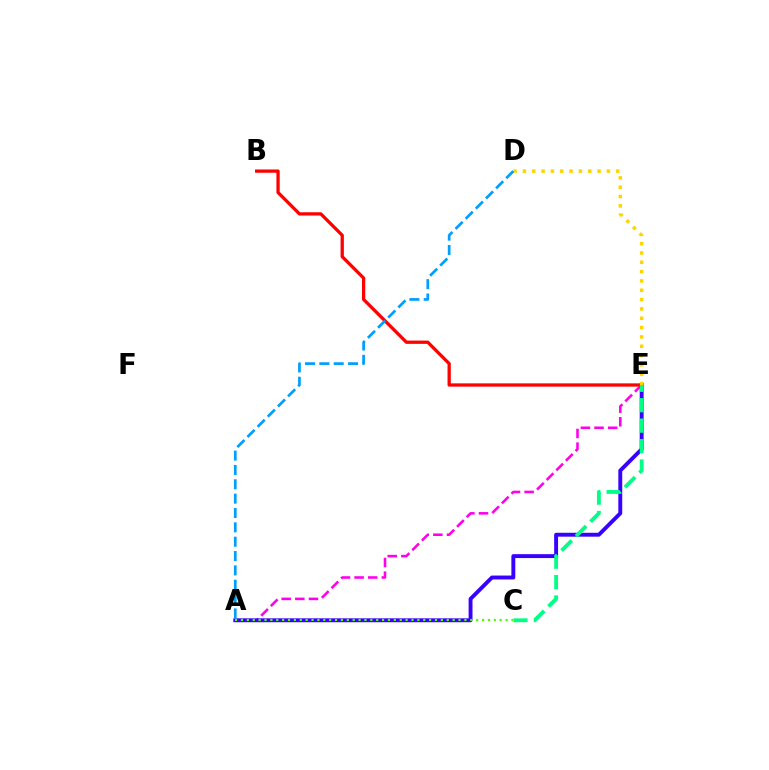{('A', 'E'): [{'color': '#ff00ed', 'line_style': 'dashed', 'thickness': 1.85}, {'color': '#3700ff', 'line_style': 'solid', 'thickness': 2.81}], ('B', 'E'): [{'color': '#ff0000', 'line_style': 'solid', 'thickness': 2.36}], ('A', 'C'): [{'color': '#4fff00', 'line_style': 'dotted', 'thickness': 1.6}], ('C', 'E'): [{'color': '#00ff86', 'line_style': 'dashed', 'thickness': 2.78}], ('D', 'E'): [{'color': '#ffd500', 'line_style': 'dotted', 'thickness': 2.53}], ('A', 'D'): [{'color': '#009eff', 'line_style': 'dashed', 'thickness': 1.95}]}